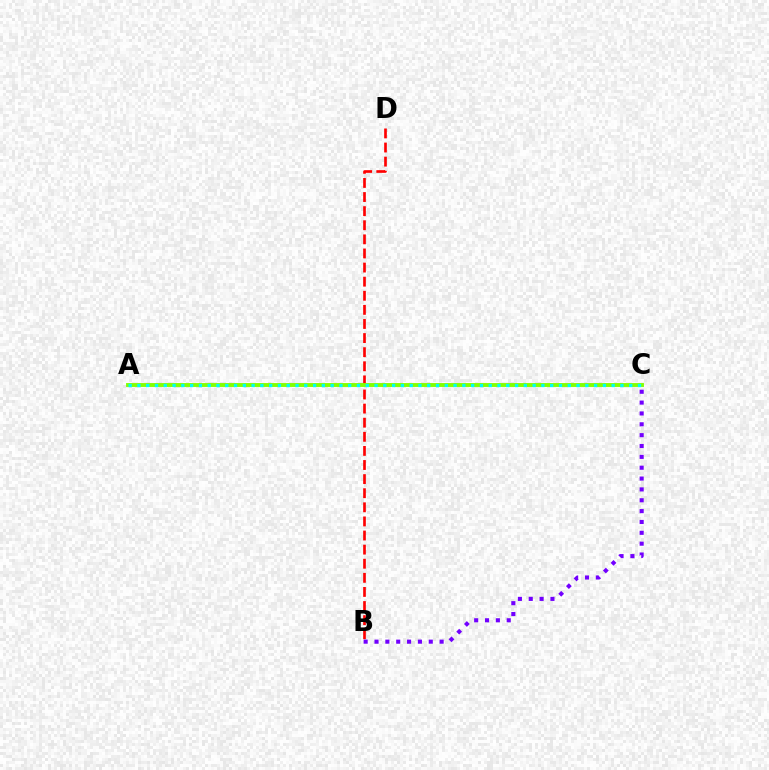{('B', 'D'): [{'color': '#ff0000', 'line_style': 'dashed', 'thickness': 1.92}], ('B', 'C'): [{'color': '#7200ff', 'line_style': 'dotted', 'thickness': 2.95}], ('A', 'C'): [{'color': '#84ff00', 'line_style': 'solid', 'thickness': 2.8}, {'color': '#00fff6', 'line_style': 'dotted', 'thickness': 2.39}]}